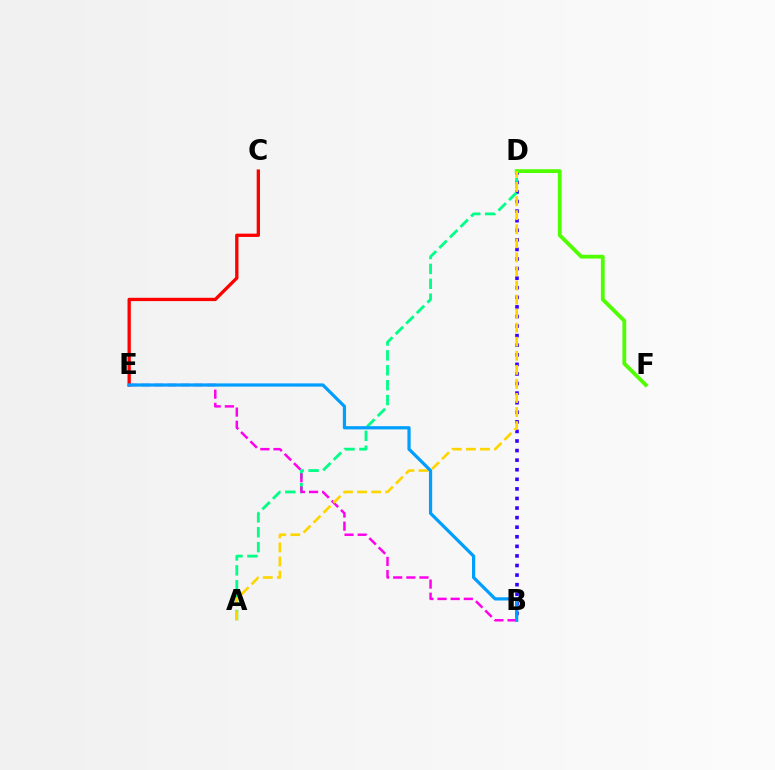{('C', 'E'): [{'color': '#ff0000', 'line_style': 'solid', 'thickness': 2.38}], ('B', 'D'): [{'color': '#3700ff', 'line_style': 'dotted', 'thickness': 2.6}], ('A', 'D'): [{'color': '#00ff86', 'line_style': 'dashed', 'thickness': 2.03}, {'color': '#ffd500', 'line_style': 'dashed', 'thickness': 1.91}], ('B', 'E'): [{'color': '#ff00ed', 'line_style': 'dashed', 'thickness': 1.79}, {'color': '#009eff', 'line_style': 'solid', 'thickness': 2.32}], ('D', 'F'): [{'color': '#4fff00', 'line_style': 'solid', 'thickness': 2.73}]}